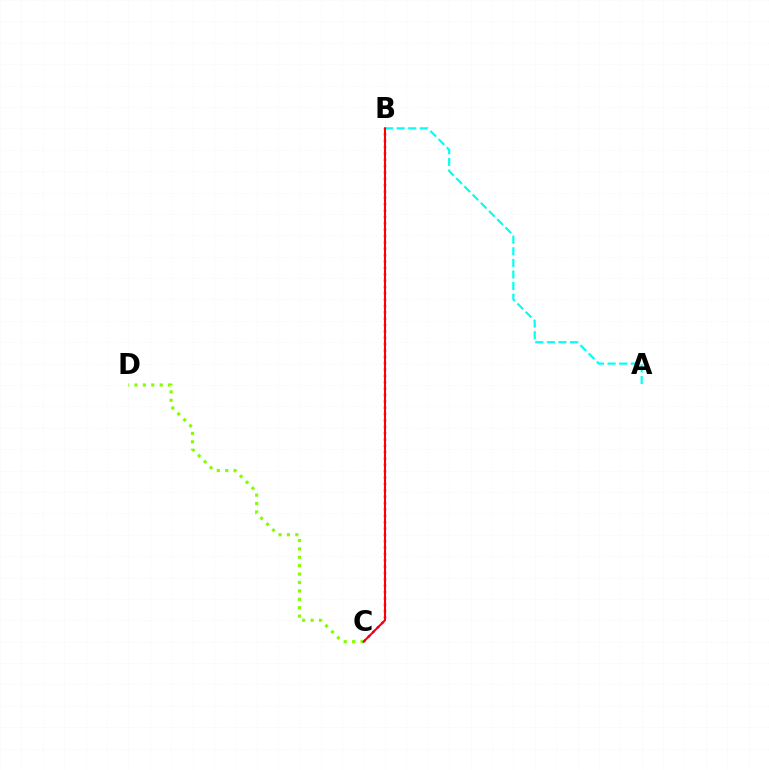{('B', 'C'): [{'color': '#7200ff', 'line_style': 'dotted', 'thickness': 1.73}, {'color': '#ff0000', 'line_style': 'solid', 'thickness': 1.5}], ('C', 'D'): [{'color': '#84ff00', 'line_style': 'dotted', 'thickness': 2.28}], ('A', 'B'): [{'color': '#00fff6', 'line_style': 'dashed', 'thickness': 1.58}]}